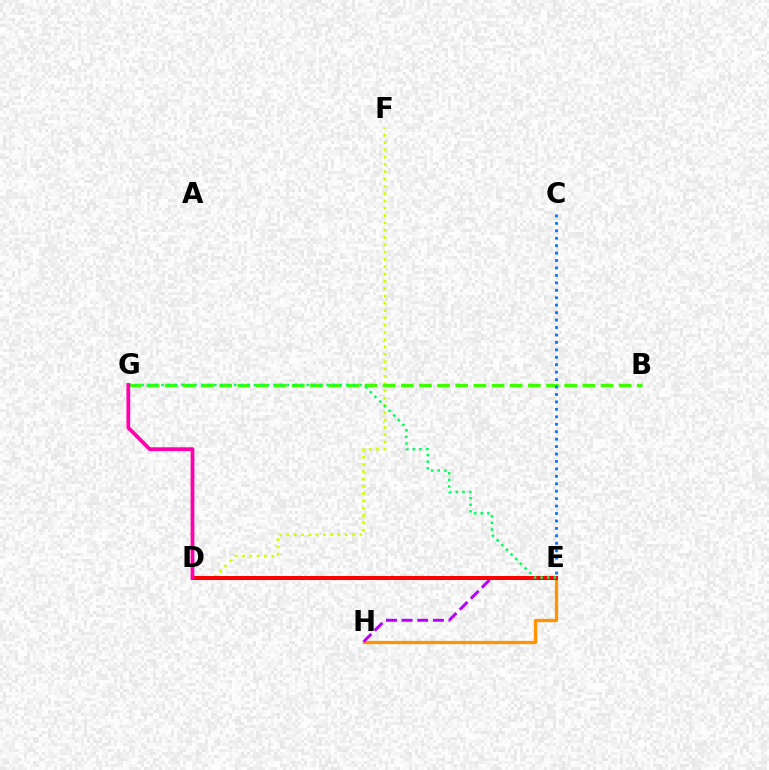{('D', 'E'): [{'color': '#2500ff', 'line_style': 'dashed', 'thickness': 1.66}, {'color': '#00fff6', 'line_style': 'dashed', 'thickness': 2.67}, {'color': '#ff0000', 'line_style': 'solid', 'thickness': 2.87}], ('E', 'H'): [{'color': '#ff9400', 'line_style': 'solid', 'thickness': 2.36}, {'color': '#b900ff', 'line_style': 'dashed', 'thickness': 2.12}], ('D', 'F'): [{'color': '#d1ff00', 'line_style': 'dotted', 'thickness': 1.98}], ('B', 'G'): [{'color': '#3dff00', 'line_style': 'dashed', 'thickness': 2.47}], ('C', 'E'): [{'color': '#0074ff', 'line_style': 'dotted', 'thickness': 2.02}], ('E', 'G'): [{'color': '#00ff5c', 'line_style': 'dotted', 'thickness': 1.79}], ('D', 'G'): [{'color': '#ff00ac', 'line_style': 'solid', 'thickness': 2.71}]}